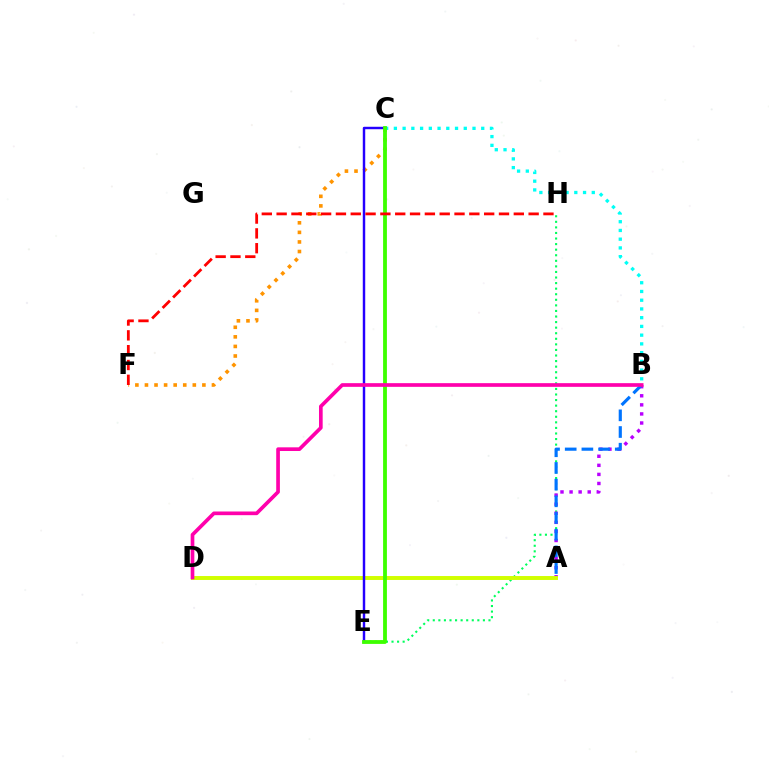{('C', 'F'): [{'color': '#ff9400', 'line_style': 'dotted', 'thickness': 2.6}], ('E', 'H'): [{'color': '#00ff5c', 'line_style': 'dotted', 'thickness': 1.51}], ('A', 'B'): [{'color': '#b900ff', 'line_style': 'dotted', 'thickness': 2.46}, {'color': '#0074ff', 'line_style': 'dashed', 'thickness': 2.27}], ('A', 'D'): [{'color': '#d1ff00', 'line_style': 'solid', 'thickness': 2.83}], ('B', 'C'): [{'color': '#00fff6', 'line_style': 'dotted', 'thickness': 2.37}], ('C', 'E'): [{'color': '#2500ff', 'line_style': 'solid', 'thickness': 1.76}, {'color': '#3dff00', 'line_style': 'solid', 'thickness': 2.74}], ('B', 'D'): [{'color': '#ff00ac', 'line_style': 'solid', 'thickness': 2.65}], ('F', 'H'): [{'color': '#ff0000', 'line_style': 'dashed', 'thickness': 2.01}]}